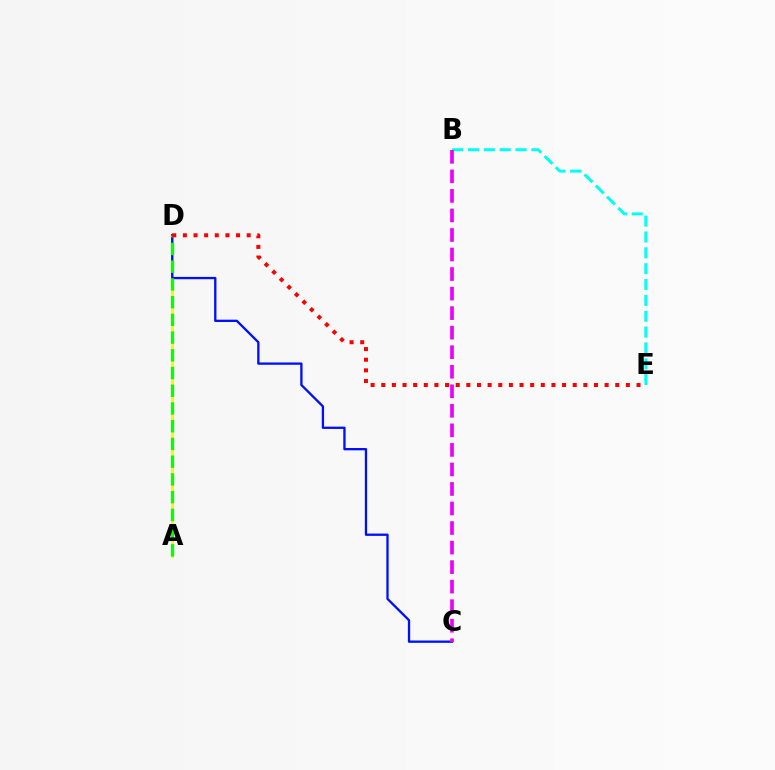{('B', 'E'): [{'color': '#00fff6', 'line_style': 'dashed', 'thickness': 2.15}], ('A', 'D'): [{'color': '#fcf500', 'line_style': 'solid', 'thickness': 2.1}, {'color': '#08ff00', 'line_style': 'dashed', 'thickness': 2.41}], ('C', 'D'): [{'color': '#0010ff', 'line_style': 'solid', 'thickness': 1.67}], ('B', 'C'): [{'color': '#ee00ff', 'line_style': 'dashed', 'thickness': 2.65}], ('D', 'E'): [{'color': '#ff0000', 'line_style': 'dotted', 'thickness': 2.89}]}